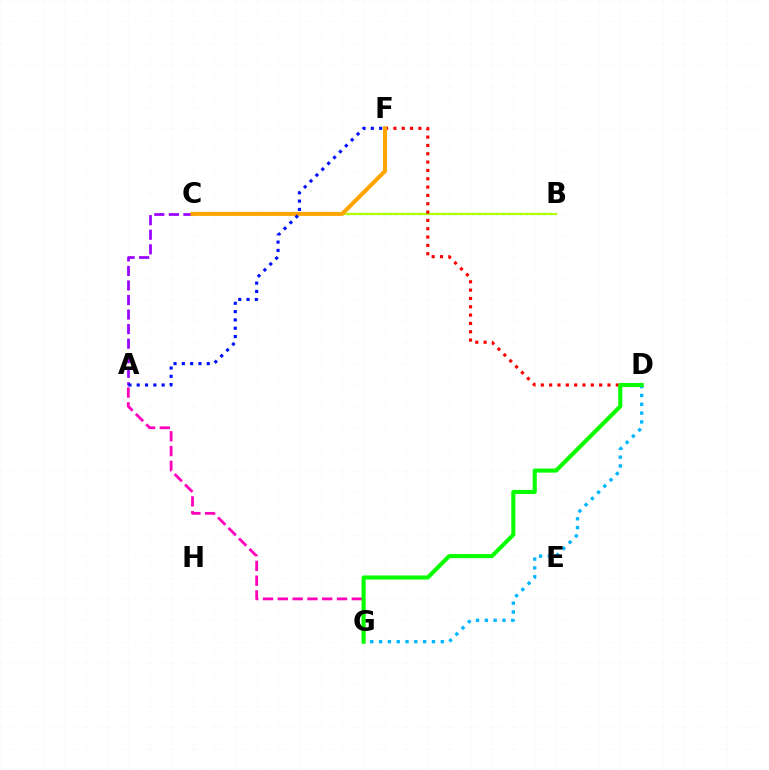{('B', 'C'): [{'color': '#00ff9d', 'line_style': 'dotted', 'thickness': 1.61}, {'color': '#b3ff00', 'line_style': 'solid', 'thickness': 1.57}], ('A', 'G'): [{'color': '#ff00bd', 'line_style': 'dashed', 'thickness': 2.01}], ('D', 'F'): [{'color': '#ff0000', 'line_style': 'dotted', 'thickness': 2.26}], ('A', 'C'): [{'color': '#9b00ff', 'line_style': 'dashed', 'thickness': 1.98}], ('C', 'F'): [{'color': '#ffa500', 'line_style': 'solid', 'thickness': 2.91}], ('D', 'G'): [{'color': '#00b5ff', 'line_style': 'dotted', 'thickness': 2.4}, {'color': '#08ff00', 'line_style': 'solid', 'thickness': 2.95}], ('A', 'F'): [{'color': '#0010ff', 'line_style': 'dotted', 'thickness': 2.26}]}